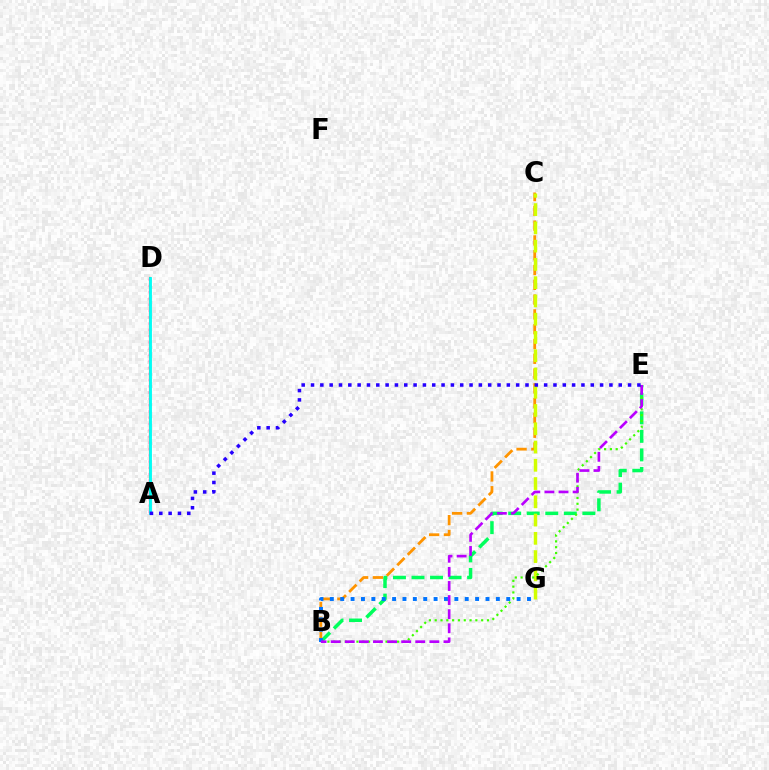{('B', 'E'): [{'color': '#00ff5c', 'line_style': 'dashed', 'thickness': 2.52}, {'color': '#3dff00', 'line_style': 'dotted', 'thickness': 1.58}, {'color': '#b900ff', 'line_style': 'dashed', 'thickness': 1.92}], ('A', 'D'): [{'color': '#ff00ac', 'line_style': 'dotted', 'thickness': 1.7}, {'color': '#ff0000', 'line_style': 'solid', 'thickness': 1.52}, {'color': '#00fff6', 'line_style': 'solid', 'thickness': 2.05}], ('B', 'C'): [{'color': '#ff9400', 'line_style': 'dashed', 'thickness': 2.01}], ('C', 'G'): [{'color': '#d1ff00', 'line_style': 'dashed', 'thickness': 2.48}], ('B', 'G'): [{'color': '#0074ff', 'line_style': 'dotted', 'thickness': 2.82}], ('A', 'E'): [{'color': '#2500ff', 'line_style': 'dotted', 'thickness': 2.53}]}